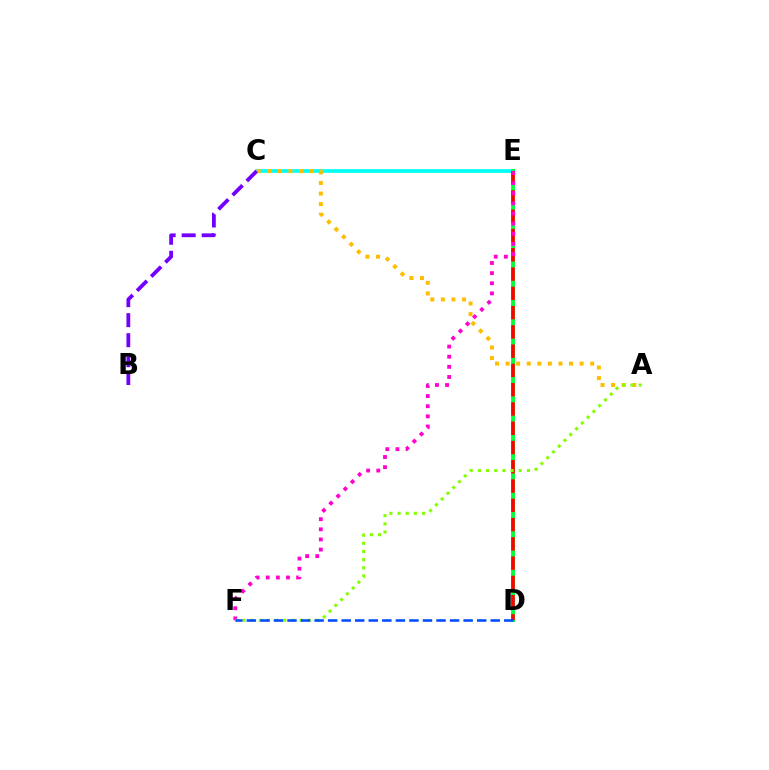{('C', 'E'): [{'color': '#00fff6', 'line_style': 'solid', 'thickness': 2.64}], ('A', 'C'): [{'color': '#ffbd00', 'line_style': 'dotted', 'thickness': 2.87}], ('D', 'E'): [{'color': '#00ff39', 'line_style': 'solid', 'thickness': 2.79}, {'color': '#ff0000', 'line_style': 'dashed', 'thickness': 2.62}], ('E', 'F'): [{'color': '#ff00cf', 'line_style': 'dotted', 'thickness': 2.75}], ('A', 'F'): [{'color': '#84ff00', 'line_style': 'dotted', 'thickness': 2.22}], ('B', 'C'): [{'color': '#7200ff', 'line_style': 'dashed', 'thickness': 2.72}], ('D', 'F'): [{'color': '#004bff', 'line_style': 'dashed', 'thickness': 1.84}]}